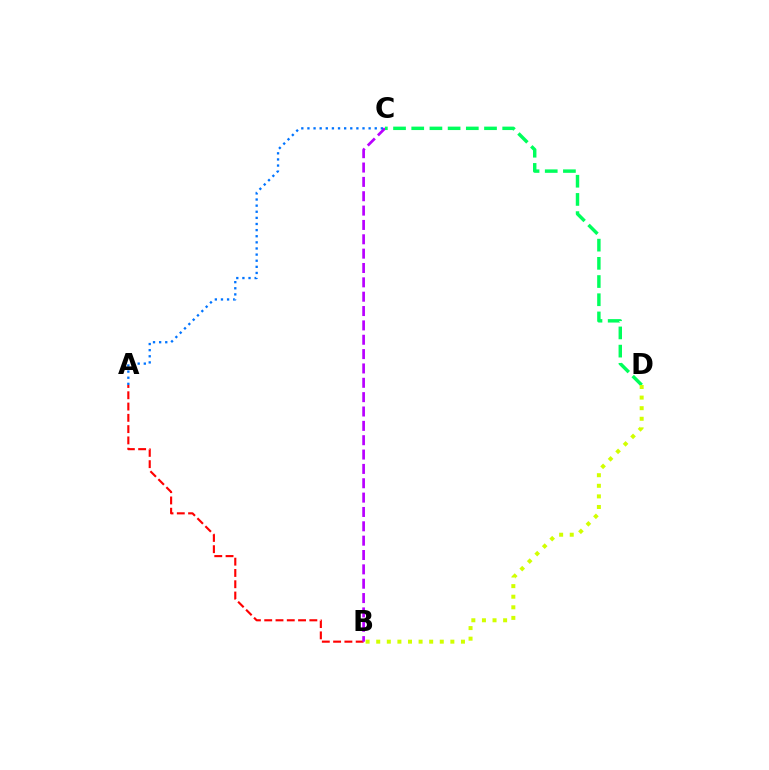{('A', 'B'): [{'color': '#ff0000', 'line_style': 'dashed', 'thickness': 1.53}], ('B', 'C'): [{'color': '#b900ff', 'line_style': 'dashed', 'thickness': 1.95}], ('A', 'C'): [{'color': '#0074ff', 'line_style': 'dotted', 'thickness': 1.66}], ('C', 'D'): [{'color': '#00ff5c', 'line_style': 'dashed', 'thickness': 2.47}], ('B', 'D'): [{'color': '#d1ff00', 'line_style': 'dotted', 'thickness': 2.88}]}